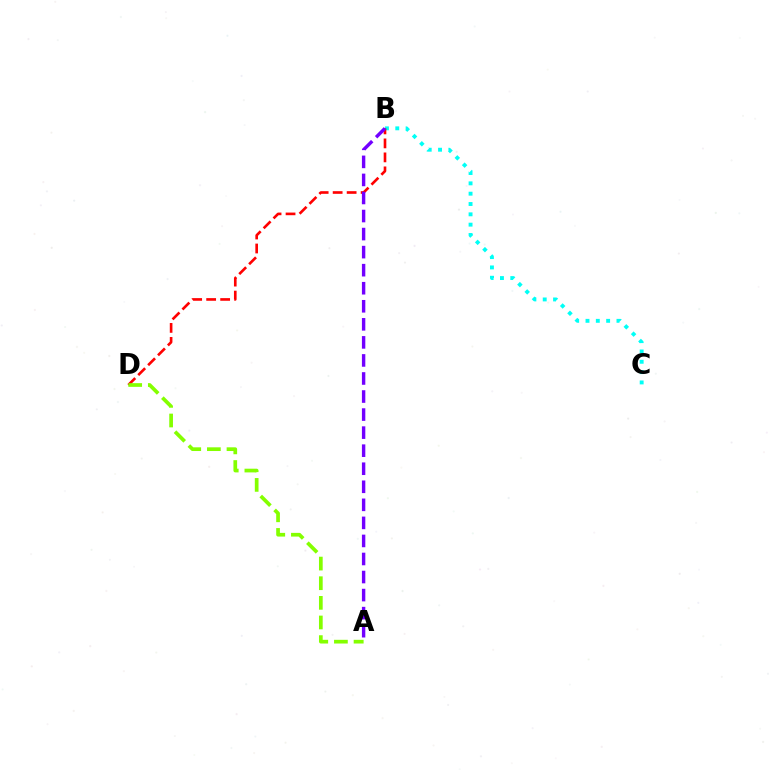{('B', 'C'): [{'color': '#00fff6', 'line_style': 'dotted', 'thickness': 2.81}], ('B', 'D'): [{'color': '#ff0000', 'line_style': 'dashed', 'thickness': 1.9}], ('A', 'D'): [{'color': '#84ff00', 'line_style': 'dashed', 'thickness': 2.67}], ('A', 'B'): [{'color': '#7200ff', 'line_style': 'dashed', 'thickness': 2.45}]}